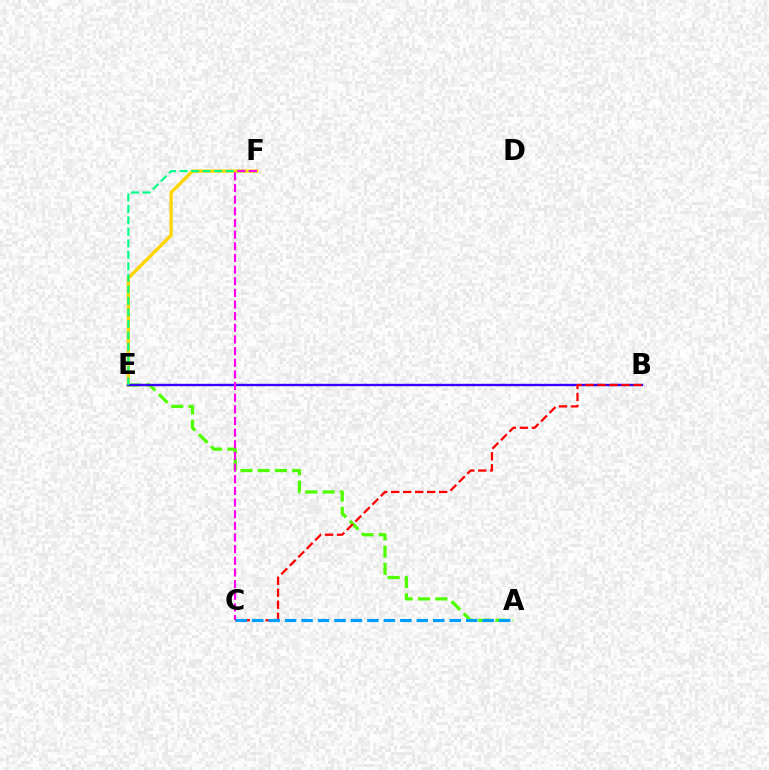{('A', 'E'): [{'color': '#4fff00', 'line_style': 'dashed', 'thickness': 2.34}], ('E', 'F'): [{'color': '#ffd500', 'line_style': 'solid', 'thickness': 2.4}, {'color': '#00ff86', 'line_style': 'dashed', 'thickness': 1.56}], ('B', 'E'): [{'color': '#3700ff', 'line_style': 'solid', 'thickness': 1.71}], ('C', 'F'): [{'color': '#ff00ed', 'line_style': 'dashed', 'thickness': 1.58}], ('B', 'C'): [{'color': '#ff0000', 'line_style': 'dashed', 'thickness': 1.63}], ('A', 'C'): [{'color': '#009eff', 'line_style': 'dashed', 'thickness': 2.24}]}